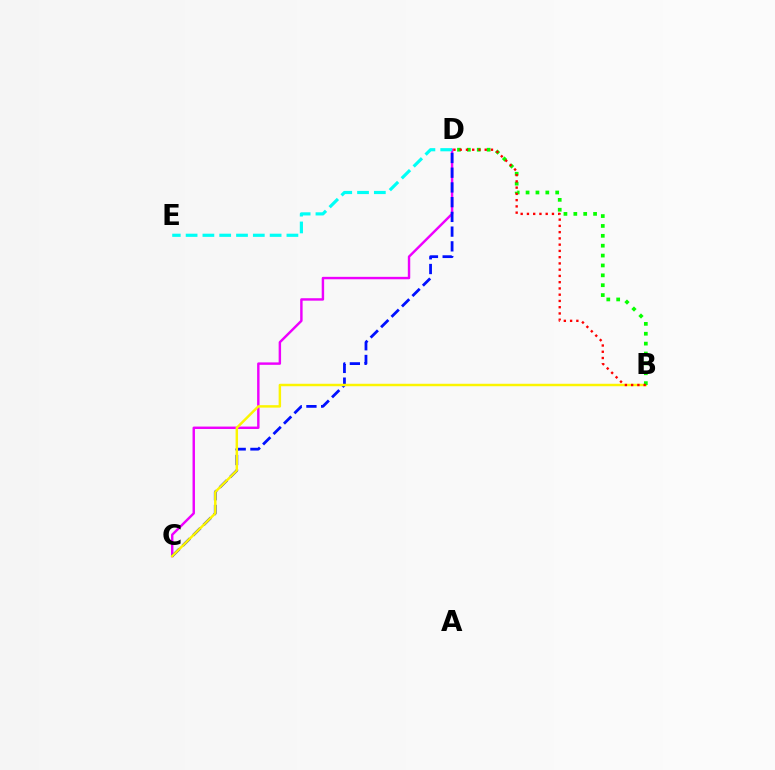{('C', 'D'): [{'color': '#ee00ff', 'line_style': 'solid', 'thickness': 1.75}, {'color': '#0010ff', 'line_style': 'dashed', 'thickness': 2.0}], ('B', 'C'): [{'color': '#fcf500', 'line_style': 'solid', 'thickness': 1.77}], ('B', 'D'): [{'color': '#08ff00', 'line_style': 'dotted', 'thickness': 2.68}, {'color': '#ff0000', 'line_style': 'dotted', 'thickness': 1.7}], ('D', 'E'): [{'color': '#00fff6', 'line_style': 'dashed', 'thickness': 2.28}]}